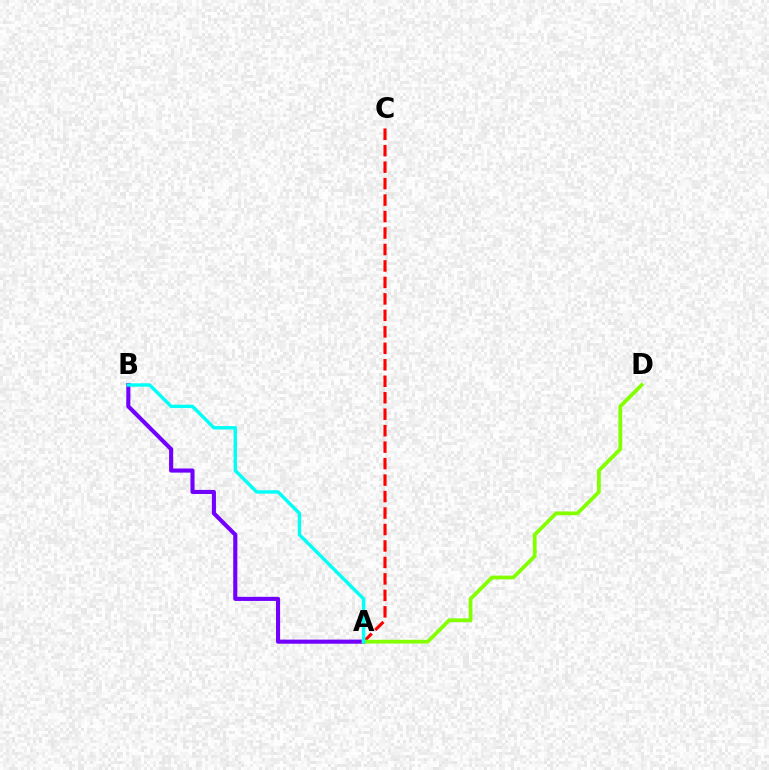{('A', 'B'): [{'color': '#7200ff', 'line_style': 'solid', 'thickness': 2.95}, {'color': '#00fff6', 'line_style': 'solid', 'thickness': 2.45}], ('A', 'C'): [{'color': '#ff0000', 'line_style': 'dashed', 'thickness': 2.24}], ('A', 'D'): [{'color': '#84ff00', 'line_style': 'solid', 'thickness': 2.71}]}